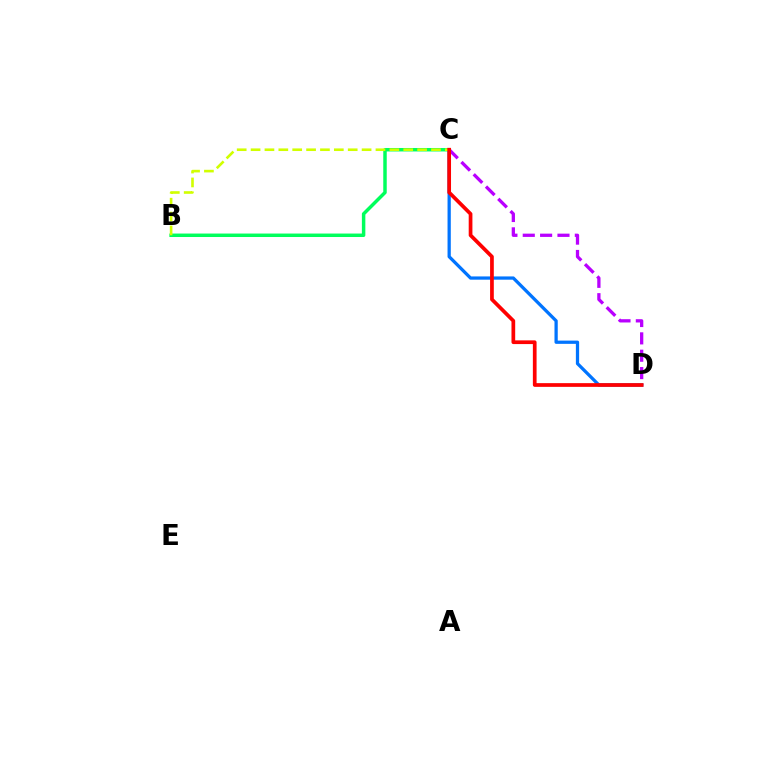{('B', 'C'): [{'color': '#00ff5c', 'line_style': 'solid', 'thickness': 2.5}, {'color': '#d1ff00', 'line_style': 'dashed', 'thickness': 1.89}], ('C', 'D'): [{'color': '#0074ff', 'line_style': 'solid', 'thickness': 2.34}, {'color': '#b900ff', 'line_style': 'dashed', 'thickness': 2.36}, {'color': '#ff0000', 'line_style': 'solid', 'thickness': 2.67}]}